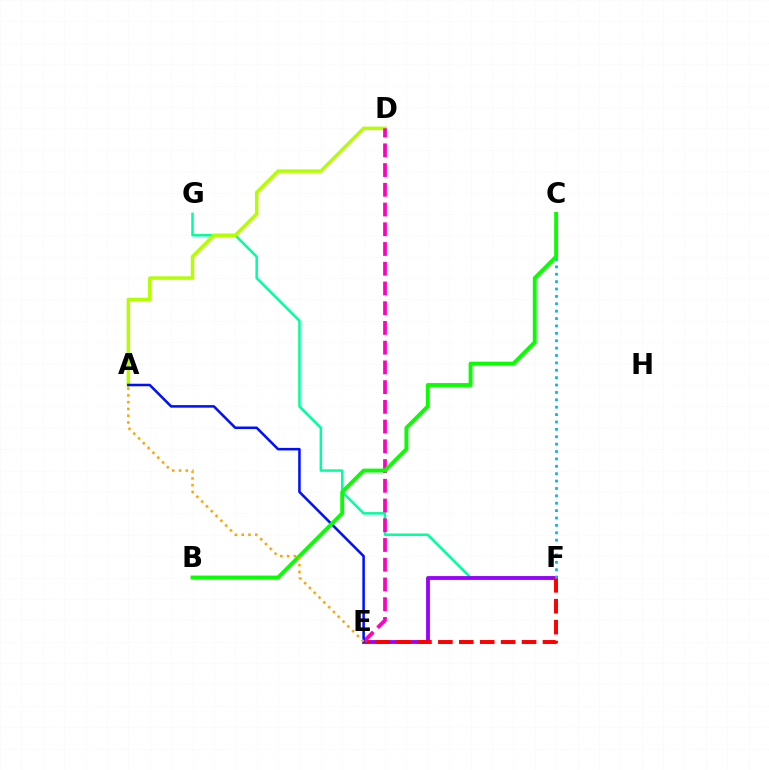{('F', 'G'): [{'color': '#00ff9d', 'line_style': 'solid', 'thickness': 1.81}], ('A', 'D'): [{'color': '#b3ff00', 'line_style': 'solid', 'thickness': 2.5}], ('E', 'F'): [{'color': '#9b00ff', 'line_style': 'solid', 'thickness': 2.75}, {'color': '#ff0000', 'line_style': 'dashed', 'thickness': 2.84}], ('D', 'E'): [{'color': '#ff00bd', 'line_style': 'dashed', 'thickness': 2.68}], ('C', 'F'): [{'color': '#00b5ff', 'line_style': 'dotted', 'thickness': 2.01}], ('A', 'E'): [{'color': '#0010ff', 'line_style': 'solid', 'thickness': 1.83}, {'color': '#ffa500', 'line_style': 'dotted', 'thickness': 1.84}], ('B', 'C'): [{'color': '#08ff00', 'line_style': 'solid', 'thickness': 2.79}]}